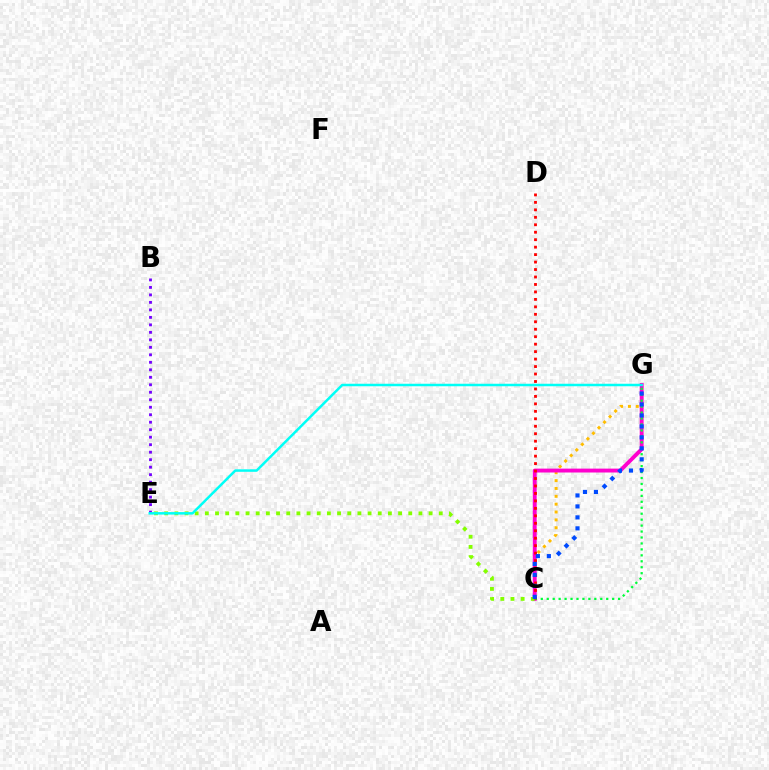{('C', 'G'): [{'color': '#ffbd00', 'line_style': 'dotted', 'thickness': 2.13}, {'color': '#ff00cf', 'line_style': 'solid', 'thickness': 2.8}, {'color': '#00ff39', 'line_style': 'dotted', 'thickness': 1.62}, {'color': '#004bff', 'line_style': 'dotted', 'thickness': 2.98}], ('C', 'E'): [{'color': '#84ff00', 'line_style': 'dotted', 'thickness': 2.76}], ('B', 'E'): [{'color': '#7200ff', 'line_style': 'dotted', 'thickness': 2.04}], ('E', 'G'): [{'color': '#00fff6', 'line_style': 'solid', 'thickness': 1.8}], ('C', 'D'): [{'color': '#ff0000', 'line_style': 'dotted', 'thickness': 2.03}]}